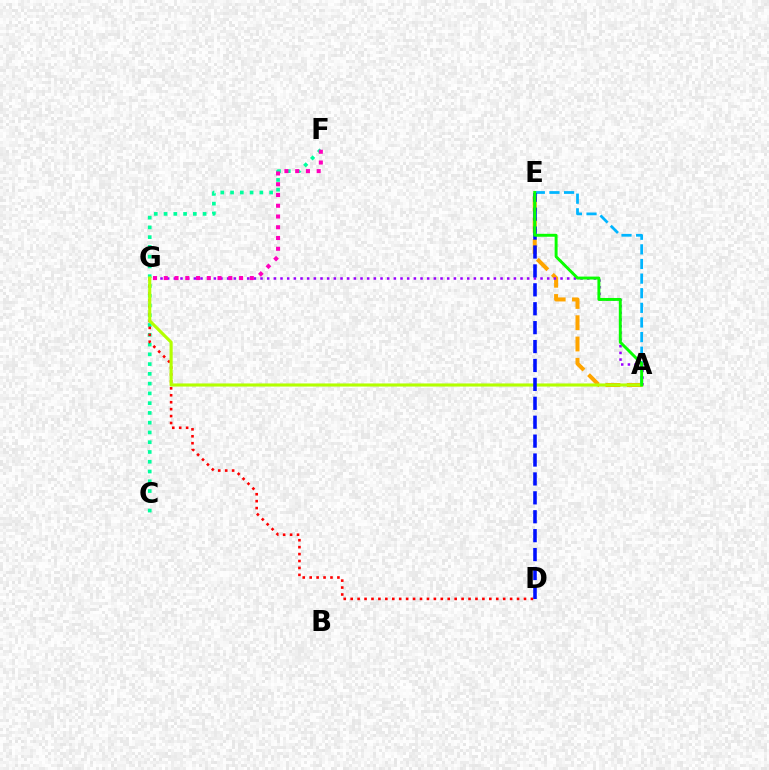{('C', 'F'): [{'color': '#00ff9d', 'line_style': 'dotted', 'thickness': 2.65}], ('A', 'E'): [{'color': '#ffa500', 'line_style': 'dashed', 'thickness': 2.89}, {'color': '#00b5ff', 'line_style': 'dashed', 'thickness': 1.99}, {'color': '#08ff00', 'line_style': 'solid', 'thickness': 2.11}], ('D', 'G'): [{'color': '#ff0000', 'line_style': 'dotted', 'thickness': 1.88}], ('A', 'G'): [{'color': '#9b00ff', 'line_style': 'dotted', 'thickness': 1.81}, {'color': '#b3ff00', 'line_style': 'solid', 'thickness': 2.25}], ('F', 'G'): [{'color': '#ff00bd', 'line_style': 'dotted', 'thickness': 2.92}], ('D', 'E'): [{'color': '#0010ff', 'line_style': 'dashed', 'thickness': 2.57}]}